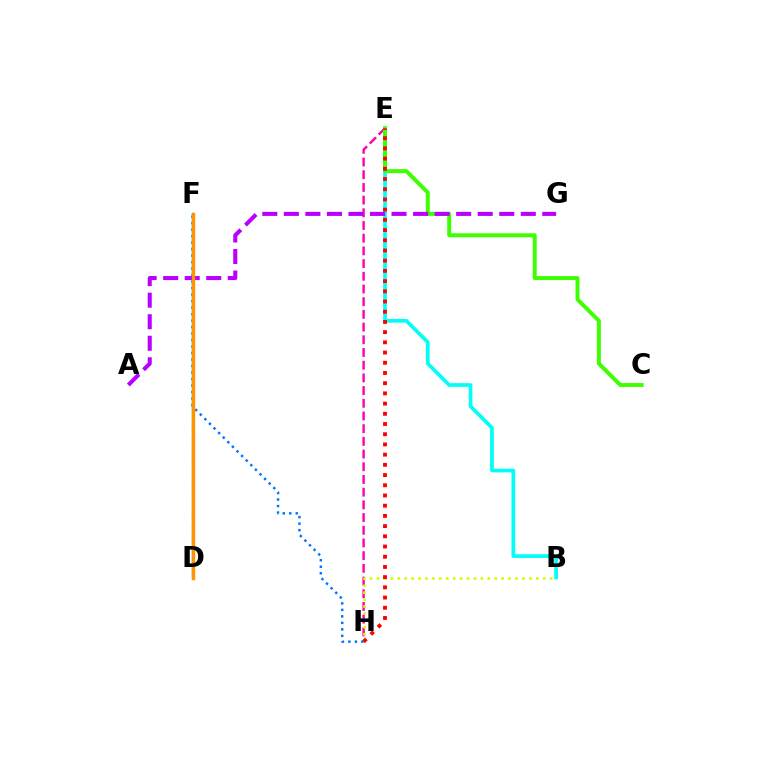{('D', 'F'): [{'color': '#00ff5c', 'line_style': 'solid', 'thickness': 1.75}, {'color': '#2500ff', 'line_style': 'dashed', 'thickness': 1.5}, {'color': '#ff9400', 'line_style': 'solid', 'thickness': 2.44}], ('E', 'H'): [{'color': '#ff00ac', 'line_style': 'dashed', 'thickness': 1.73}, {'color': '#ff0000', 'line_style': 'dotted', 'thickness': 2.77}], ('B', 'E'): [{'color': '#00fff6', 'line_style': 'solid', 'thickness': 2.66}], ('C', 'E'): [{'color': '#3dff00', 'line_style': 'solid', 'thickness': 2.84}], ('B', 'H'): [{'color': '#d1ff00', 'line_style': 'dotted', 'thickness': 1.88}], ('A', 'G'): [{'color': '#b900ff', 'line_style': 'dashed', 'thickness': 2.93}], ('F', 'H'): [{'color': '#0074ff', 'line_style': 'dotted', 'thickness': 1.77}]}